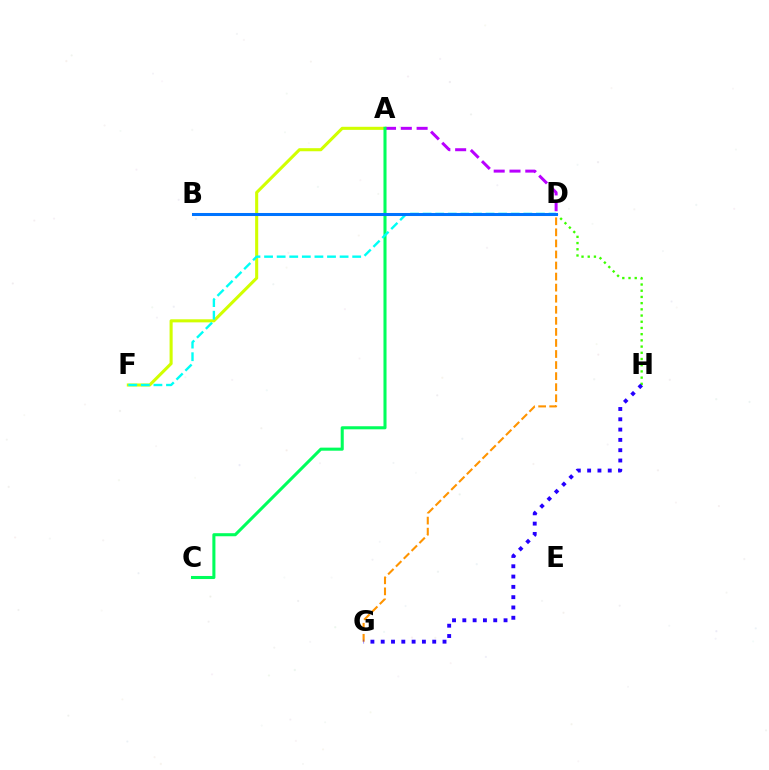{('A', 'F'): [{'color': '#d1ff00', 'line_style': 'solid', 'thickness': 2.21}], ('D', 'G'): [{'color': '#ff9400', 'line_style': 'dashed', 'thickness': 1.5}], ('A', 'D'): [{'color': '#b900ff', 'line_style': 'dashed', 'thickness': 2.15}], ('D', 'H'): [{'color': '#3dff00', 'line_style': 'dotted', 'thickness': 1.69}], ('A', 'C'): [{'color': '#00ff5c', 'line_style': 'solid', 'thickness': 2.2}], ('G', 'H'): [{'color': '#2500ff', 'line_style': 'dotted', 'thickness': 2.8}], ('B', 'D'): [{'color': '#ff0000', 'line_style': 'solid', 'thickness': 1.9}, {'color': '#ff00ac', 'line_style': 'solid', 'thickness': 2.05}, {'color': '#0074ff', 'line_style': 'solid', 'thickness': 2.19}], ('D', 'F'): [{'color': '#00fff6', 'line_style': 'dashed', 'thickness': 1.71}]}